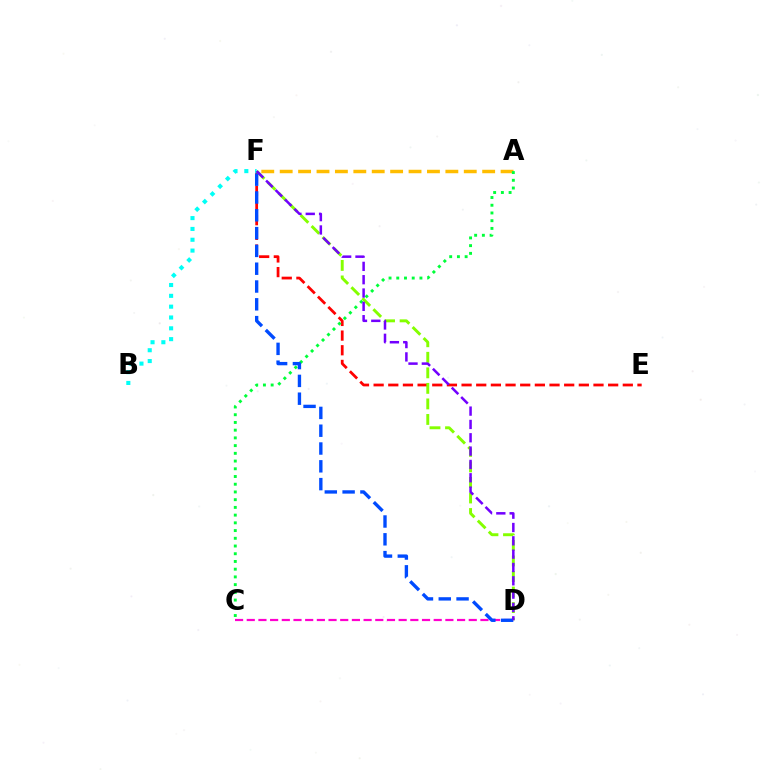{('E', 'F'): [{'color': '#ff0000', 'line_style': 'dashed', 'thickness': 1.99}], ('D', 'F'): [{'color': '#84ff00', 'line_style': 'dashed', 'thickness': 2.11}, {'color': '#004bff', 'line_style': 'dashed', 'thickness': 2.42}, {'color': '#7200ff', 'line_style': 'dashed', 'thickness': 1.81}], ('A', 'F'): [{'color': '#ffbd00', 'line_style': 'dashed', 'thickness': 2.5}], ('A', 'C'): [{'color': '#00ff39', 'line_style': 'dotted', 'thickness': 2.1}], ('C', 'D'): [{'color': '#ff00cf', 'line_style': 'dashed', 'thickness': 1.59}], ('B', 'F'): [{'color': '#00fff6', 'line_style': 'dotted', 'thickness': 2.94}]}